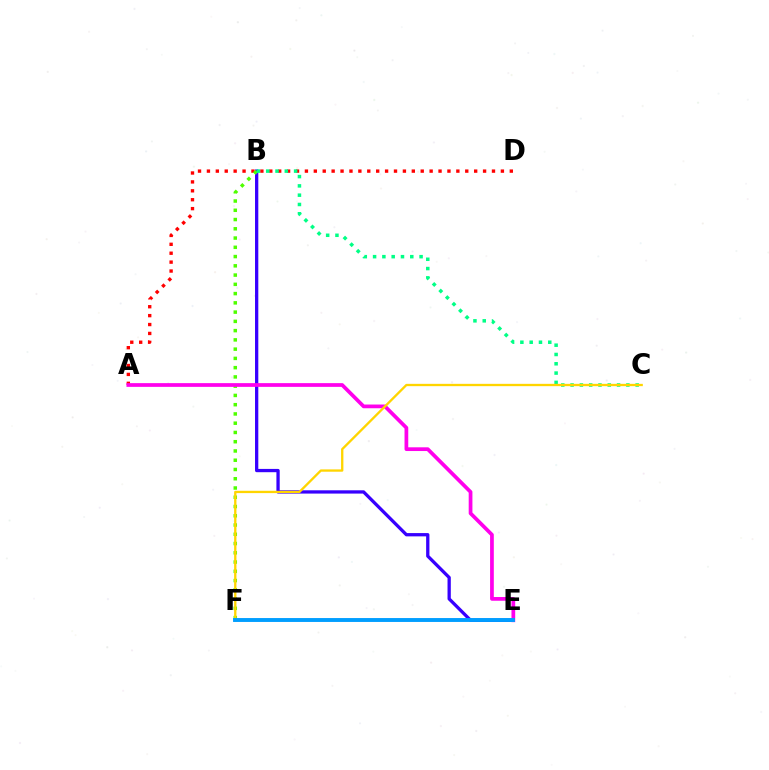{('A', 'D'): [{'color': '#ff0000', 'line_style': 'dotted', 'thickness': 2.42}], ('B', 'E'): [{'color': '#3700ff', 'line_style': 'solid', 'thickness': 2.37}], ('B', 'F'): [{'color': '#4fff00', 'line_style': 'dotted', 'thickness': 2.52}], ('B', 'C'): [{'color': '#00ff86', 'line_style': 'dotted', 'thickness': 2.53}], ('A', 'E'): [{'color': '#ff00ed', 'line_style': 'solid', 'thickness': 2.68}], ('C', 'F'): [{'color': '#ffd500', 'line_style': 'solid', 'thickness': 1.67}], ('E', 'F'): [{'color': '#009eff', 'line_style': 'solid', 'thickness': 2.81}]}